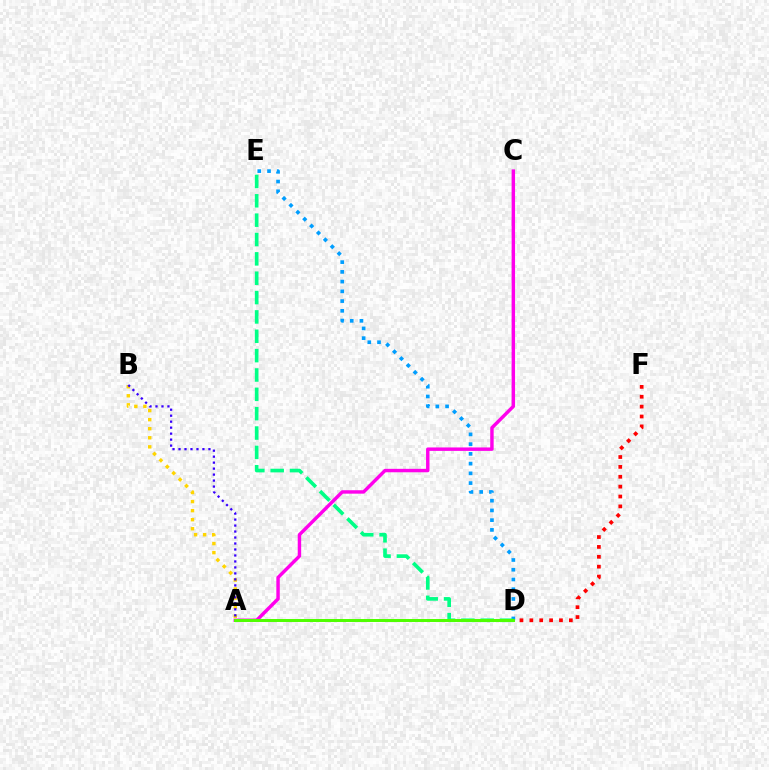{('D', 'E'): [{'color': '#009eff', 'line_style': 'dotted', 'thickness': 2.65}, {'color': '#00ff86', 'line_style': 'dashed', 'thickness': 2.63}], ('A', 'C'): [{'color': '#ff00ed', 'line_style': 'solid', 'thickness': 2.47}], ('A', 'B'): [{'color': '#ffd500', 'line_style': 'dotted', 'thickness': 2.46}, {'color': '#3700ff', 'line_style': 'dotted', 'thickness': 1.63}], ('D', 'F'): [{'color': '#ff0000', 'line_style': 'dotted', 'thickness': 2.68}], ('A', 'D'): [{'color': '#4fff00', 'line_style': 'solid', 'thickness': 2.15}]}